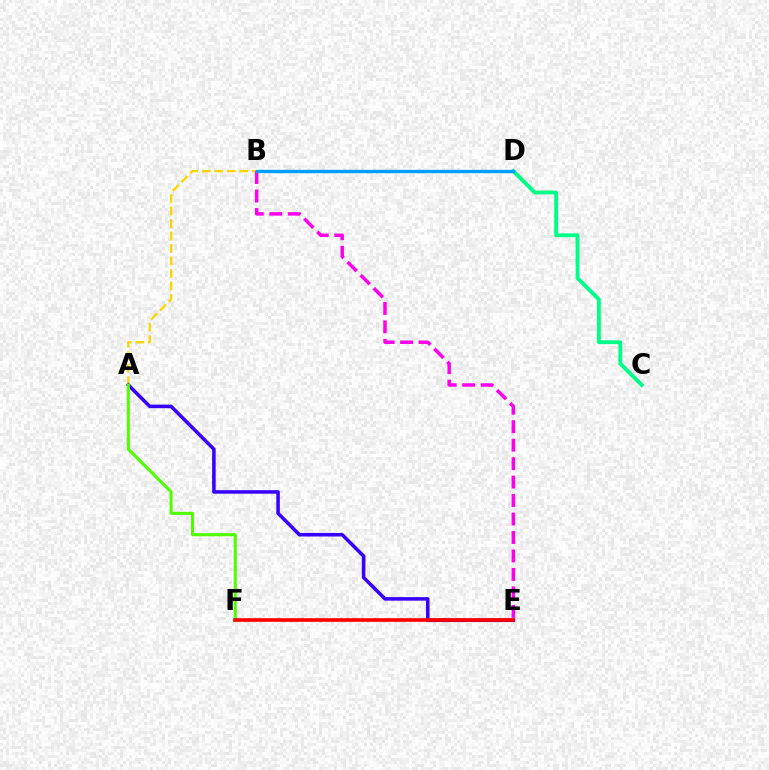{('A', 'B'): [{'color': '#ffd500', 'line_style': 'dashed', 'thickness': 1.7}], ('C', 'D'): [{'color': '#00ff86', 'line_style': 'solid', 'thickness': 2.77}], ('A', 'E'): [{'color': '#3700ff', 'line_style': 'solid', 'thickness': 2.55}], ('A', 'F'): [{'color': '#4fff00', 'line_style': 'solid', 'thickness': 2.18}], ('B', 'E'): [{'color': '#ff00ed', 'line_style': 'dashed', 'thickness': 2.51}], ('E', 'F'): [{'color': '#ff0000', 'line_style': 'solid', 'thickness': 2.65}], ('B', 'D'): [{'color': '#009eff', 'line_style': 'solid', 'thickness': 2.41}]}